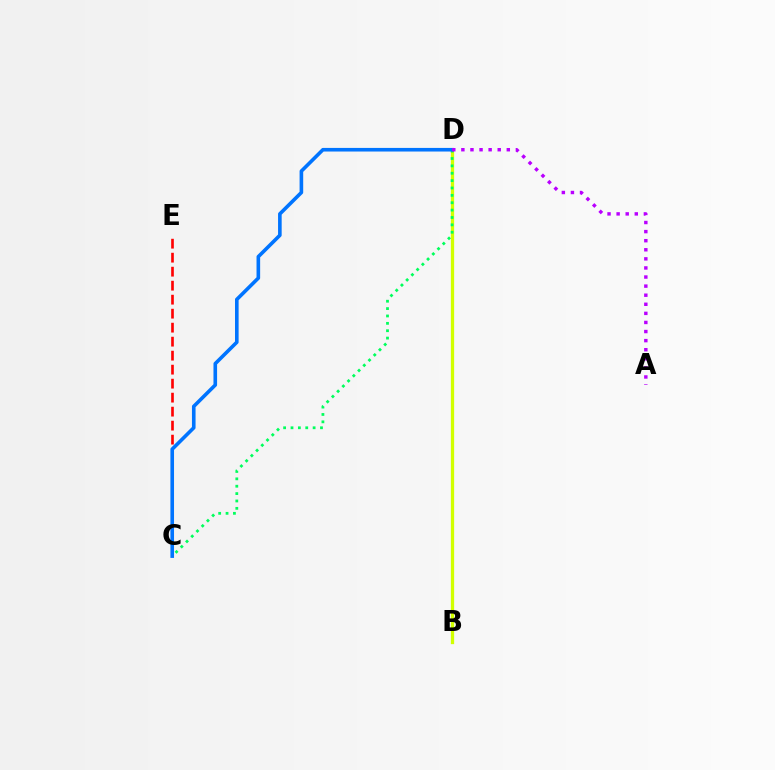{('C', 'E'): [{'color': '#ff0000', 'line_style': 'dashed', 'thickness': 1.9}], ('B', 'D'): [{'color': '#d1ff00', 'line_style': 'solid', 'thickness': 2.36}], ('C', 'D'): [{'color': '#00ff5c', 'line_style': 'dotted', 'thickness': 2.0}, {'color': '#0074ff', 'line_style': 'solid', 'thickness': 2.6}], ('A', 'D'): [{'color': '#b900ff', 'line_style': 'dotted', 'thickness': 2.47}]}